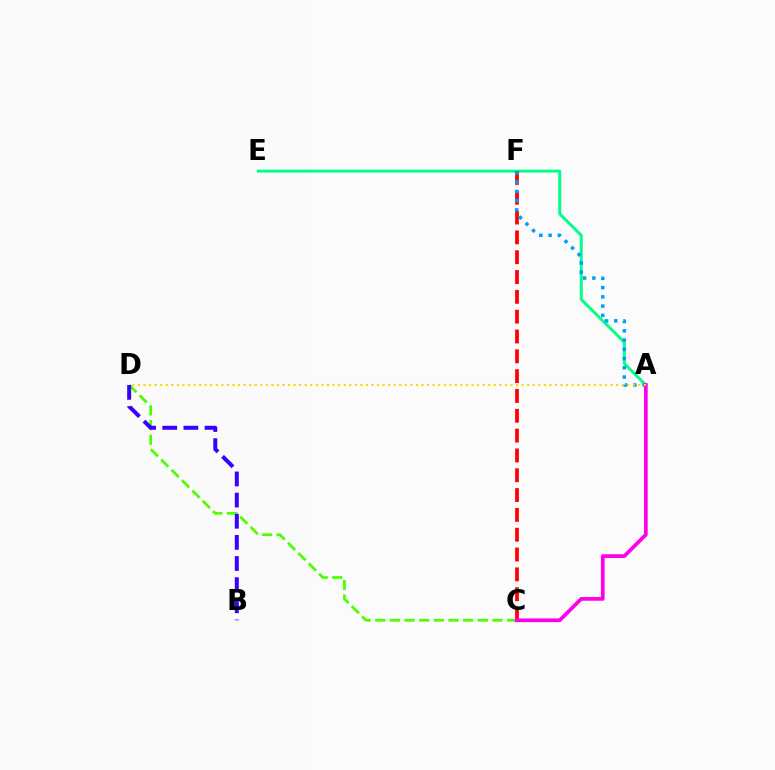{('C', 'D'): [{'color': '#4fff00', 'line_style': 'dashed', 'thickness': 1.99}], ('A', 'E'): [{'color': '#00ff86', 'line_style': 'solid', 'thickness': 2.13}], ('C', 'F'): [{'color': '#ff0000', 'line_style': 'dashed', 'thickness': 2.69}], ('A', 'F'): [{'color': '#009eff', 'line_style': 'dotted', 'thickness': 2.51}], ('A', 'C'): [{'color': '#ff00ed', 'line_style': 'solid', 'thickness': 2.67}], ('B', 'D'): [{'color': '#3700ff', 'line_style': 'dashed', 'thickness': 2.87}], ('A', 'D'): [{'color': '#ffd500', 'line_style': 'dotted', 'thickness': 1.51}]}